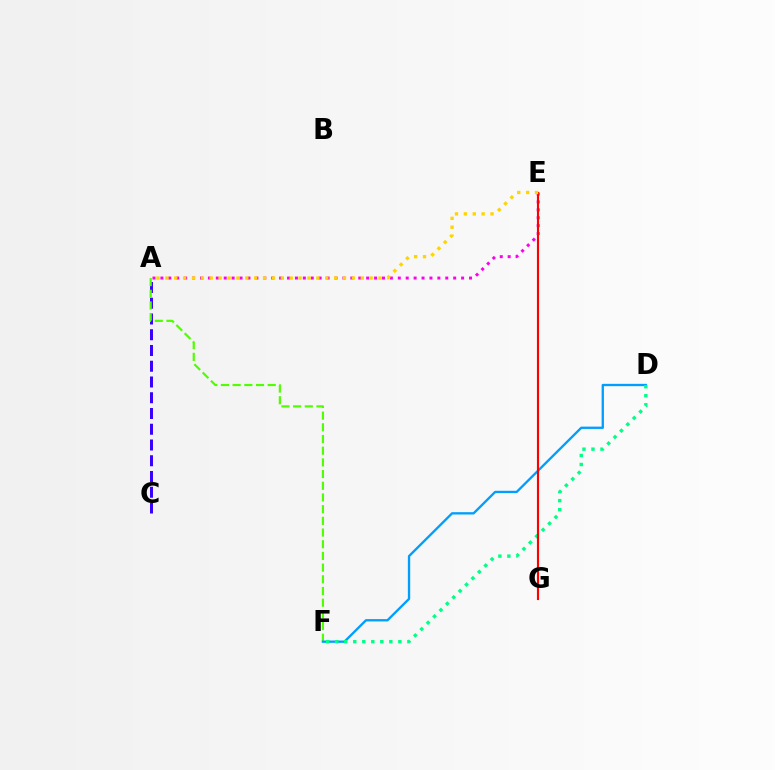{('A', 'E'): [{'color': '#ff00ed', 'line_style': 'dotted', 'thickness': 2.15}, {'color': '#ffd500', 'line_style': 'dotted', 'thickness': 2.41}], ('A', 'C'): [{'color': '#3700ff', 'line_style': 'dashed', 'thickness': 2.14}], ('A', 'F'): [{'color': '#4fff00', 'line_style': 'dashed', 'thickness': 1.59}], ('D', 'F'): [{'color': '#009eff', 'line_style': 'solid', 'thickness': 1.68}, {'color': '#00ff86', 'line_style': 'dotted', 'thickness': 2.45}], ('E', 'G'): [{'color': '#ff0000', 'line_style': 'solid', 'thickness': 1.55}]}